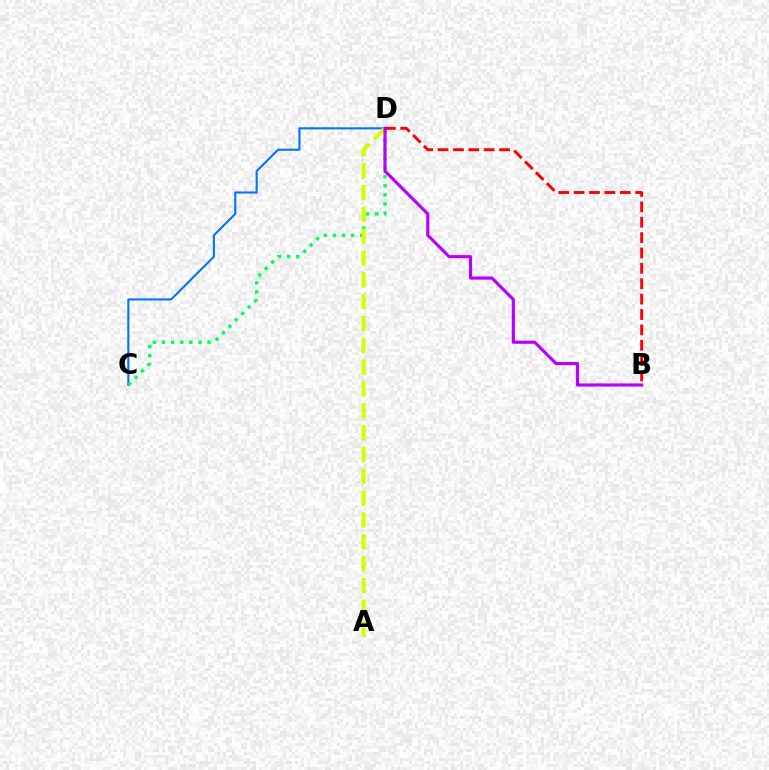{('C', 'D'): [{'color': '#0074ff', 'line_style': 'solid', 'thickness': 1.51}, {'color': '#00ff5c', 'line_style': 'dotted', 'thickness': 2.47}], ('A', 'D'): [{'color': '#d1ff00', 'line_style': 'dashed', 'thickness': 2.96}], ('B', 'D'): [{'color': '#ff0000', 'line_style': 'dashed', 'thickness': 2.09}, {'color': '#b900ff', 'line_style': 'solid', 'thickness': 2.27}]}